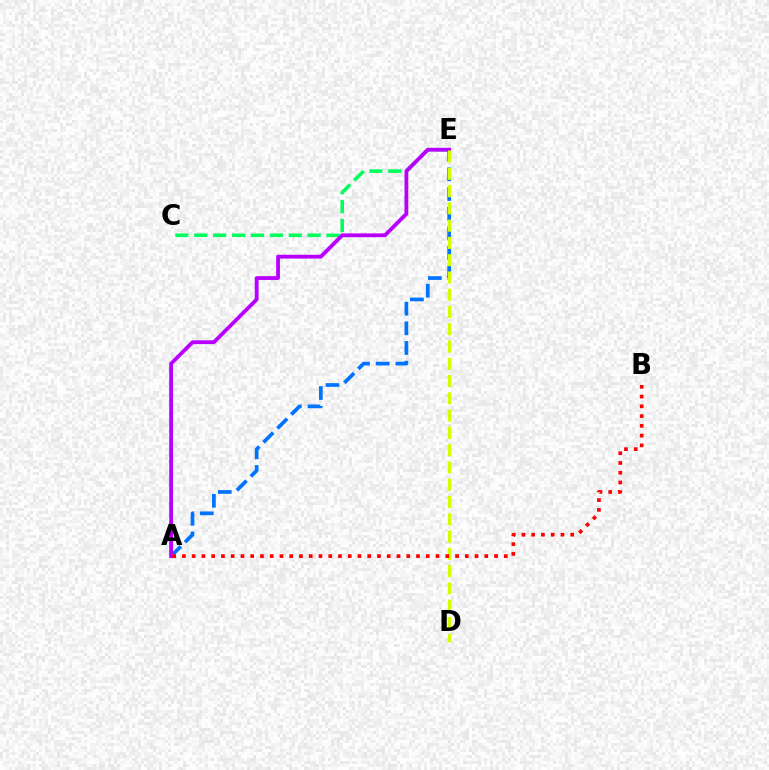{('C', 'E'): [{'color': '#00ff5c', 'line_style': 'dashed', 'thickness': 2.57}], ('A', 'E'): [{'color': '#0074ff', 'line_style': 'dashed', 'thickness': 2.67}, {'color': '#b900ff', 'line_style': 'solid', 'thickness': 2.74}], ('D', 'E'): [{'color': '#d1ff00', 'line_style': 'dashed', 'thickness': 2.35}], ('A', 'B'): [{'color': '#ff0000', 'line_style': 'dotted', 'thickness': 2.65}]}